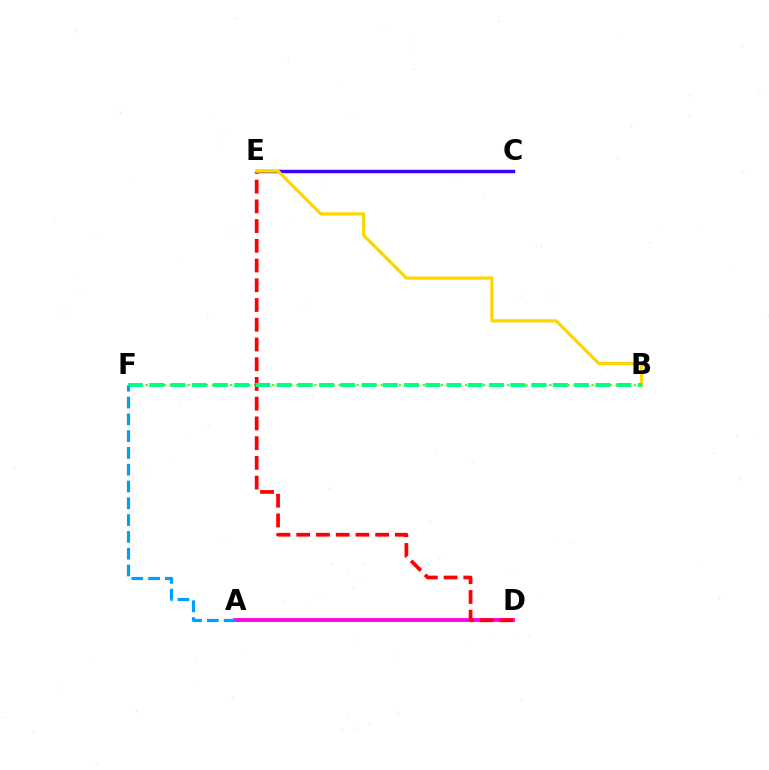{('C', 'E'): [{'color': '#3700ff', 'line_style': 'solid', 'thickness': 2.46}], ('A', 'D'): [{'color': '#ff00ed', 'line_style': 'solid', 'thickness': 2.76}], ('B', 'F'): [{'color': '#4fff00', 'line_style': 'dotted', 'thickness': 1.64}, {'color': '#00ff86', 'line_style': 'dashed', 'thickness': 2.89}], ('D', 'E'): [{'color': '#ff0000', 'line_style': 'dashed', 'thickness': 2.68}], ('B', 'E'): [{'color': '#ffd500', 'line_style': 'solid', 'thickness': 2.29}], ('A', 'F'): [{'color': '#009eff', 'line_style': 'dashed', 'thickness': 2.28}]}